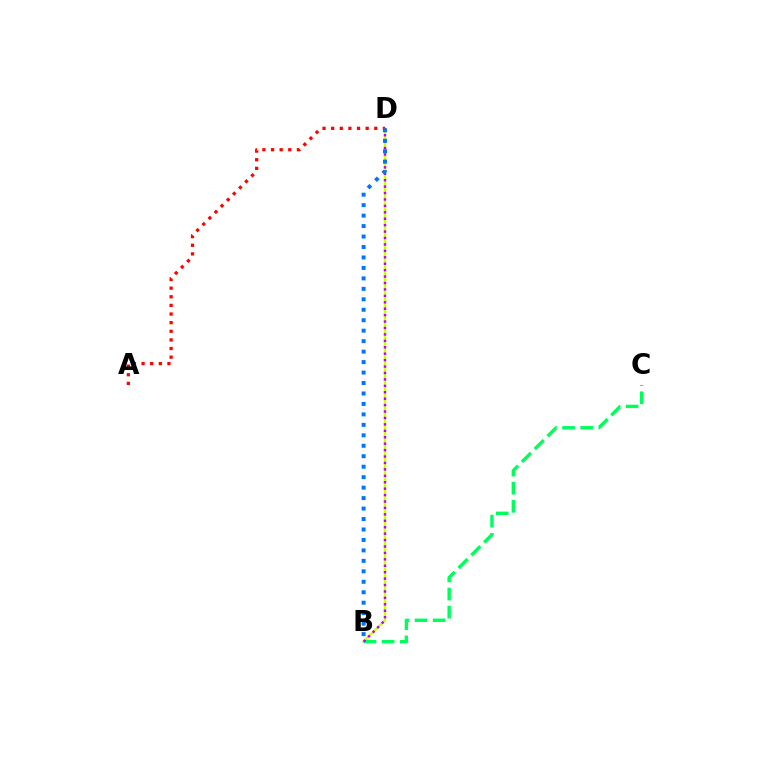{('B', 'D'): [{'color': '#d1ff00', 'line_style': 'solid', 'thickness': 1.73}, {'color': '#b900ff', 'line_style': 'dotted', 'thickness': 1.75}, {'color': '#0074ff', 'line_style': 'dotted', 'thickness': 2.84}], ('B', 'C'): [{'color': '#00ff5c', 'line_style': 'dashed', 'thickness': 2.46}], ('A', 'D'): [{'color': '#ff0000', 'line_style': 'dotted', 'thickness': 2.34}]}